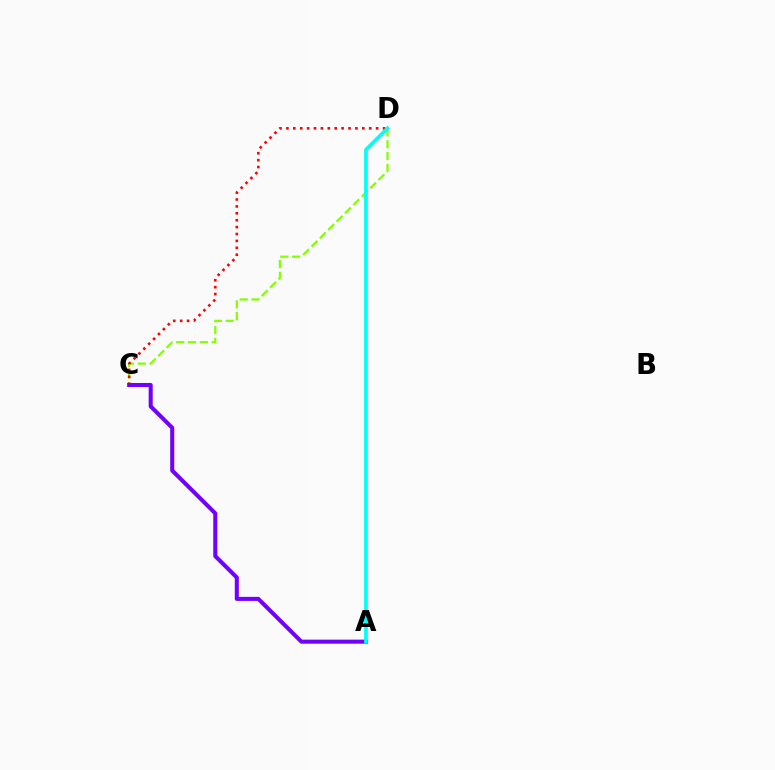{('C', 'D'): [{'color': '#84ff00', 'line_style': 'dashed', 'thickness': 1.6}, {'color': '#ff0000', 'line_style': 'dotted', 'thickness': 1.88}], ('A', 'C'): [{'color': '#7200ff', 'line_style': 'solid', 'thickness': 2.92}], ('A', 'D'): [{'color': '#00fff6', 'line_style': 'solid', 'thickness': 2.68}]}